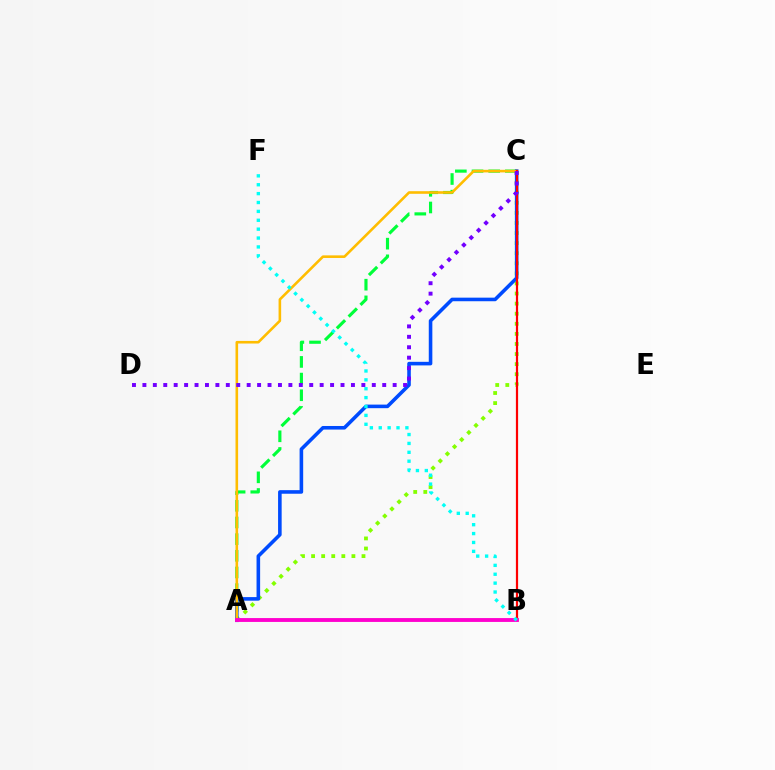{('A', 'C'): [{'color': '#84ff00', 'line_style': 'dotted', 'thickness': 2.74}, {'color': '#00ff39', 'line_style': 'dashed', 'thickness': 2.26}, {'color': '#004bff', 'line_style': 'solid', 'thickness': 2.58}, {'color': '#ffbd00', 'line_style': 'solid', 'thickness': 1.87}], ('B', 'C'): [{'color': '#ff0000', 'line_style': 'solid', 'thickness': 1.59}], ('C', 'D'): [{'color': '#7200ff', 'line_style': 'dotted', 'thickness': 2.83}], ('A', 'B'): [{'color': '#ff00cf', 'line_style': 'solid', 'thickness': 2.78}], ('B', 'F'): [{'color': '#00fff6', 'line_style': 'dotted', 'thickness': 2.41}]}